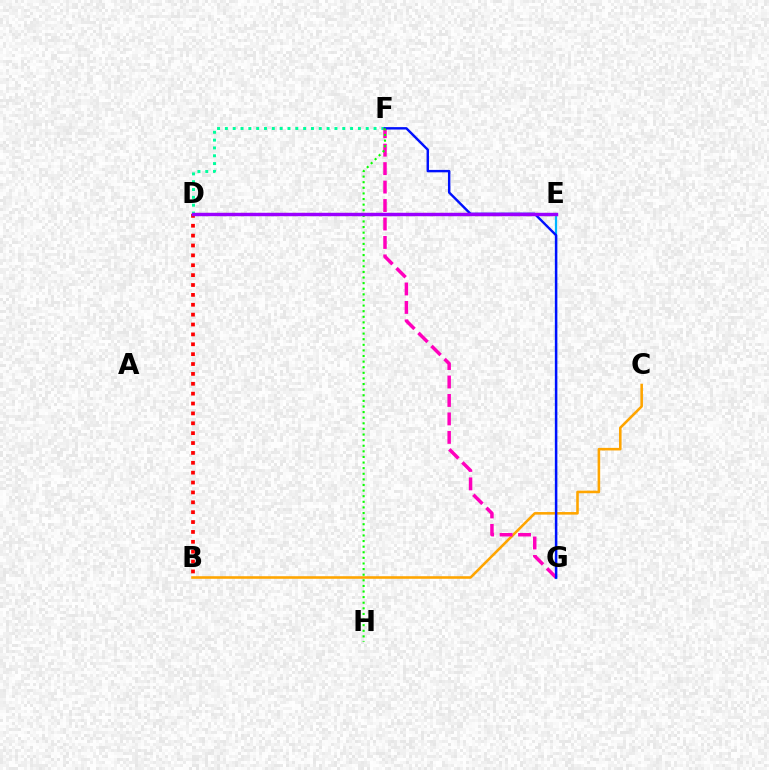{('E', 'G'): [{'color': '#00b5ff', 'line_style': 'solid', 'thickness': 1.6}], ('D', 'F'): [{'color': '#00ff9d', 'line_style': 'dotted', 'thickness': 2.13}], ('B', 'C'): [{'color': '#ffa500', 'line_style': 'solid', 'thickness': 1.85}], ('B', 'D'): [{'color': '#ff0000', 'line_style': 'dotted', 'thickness': 2.68}], ('F', 'G'): [{'color': '#ff00bd', 'line_style': 'dashed', 'thickness': 2.51}, {'color': '#0010ff', 'line_style': 'solid', 'thickness': 1.74}], ('D', 'E'): [{'color': '#b3ff00', 'line_style': 'dotted', 'thickness': 2.36}, {'color': '#9b00ff', 'line_style': 'solid', 'thickness': 2.47}], ('F', 'H'): [{'color': '#08ff00', 'line_style': 'dotted', 'thickness': 1.52}]}